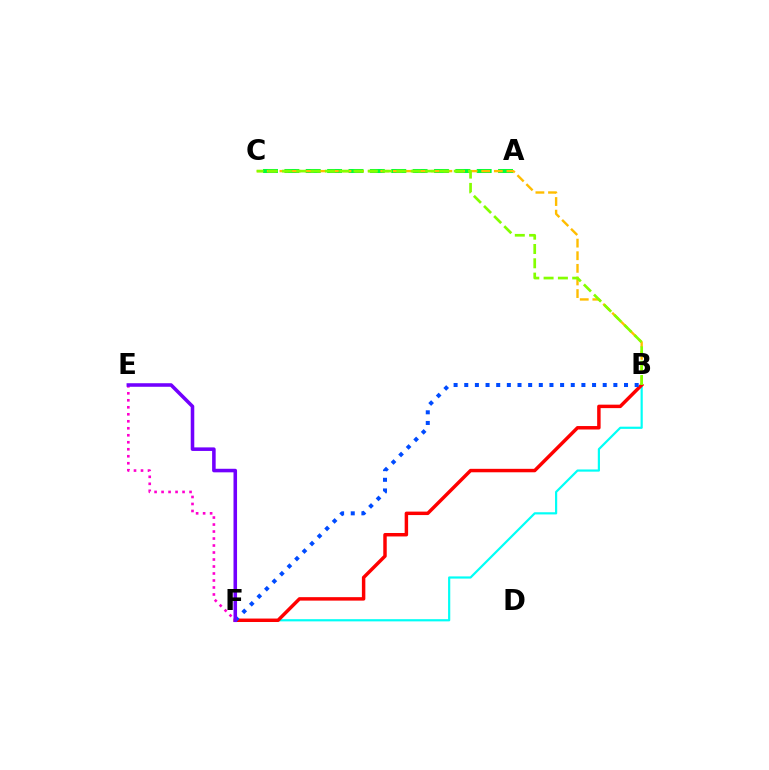{('B', 'F'): [{'color': '#00fff6', 'line_style': 'solid', 'thickness': 1.58}, {'color': '#ff0000', 'line_style': 'solid', 'thickness': 2.49}, {'color': '#004bff', 'line_style': 'dotted', 'thickness': 2.89}], ('A', 'C'): [{'color': '#00ff39', 'line_style': 'dashed', 'thickness': 2.9}], ('E', 'F'): [{'color': '#ff00cf', 'line_style': 'dotted', 'thickness': 1.9}, {'color': '#7200ff', 'line_style': 'solid', 'thickness': 2.56}], ('B', 'C'): [{'color': '#ffbd00', 'line_style': 'dashed', 'thickness': 1.71}, {'color': '#84ff00', 'line_style': 'dashed', 'thickness': 1.94}]}